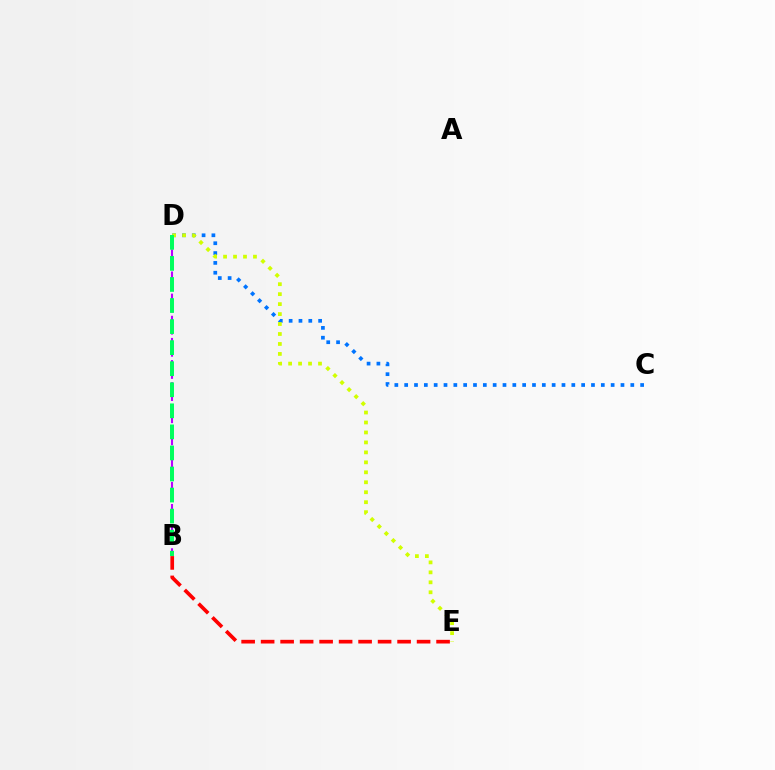{('C', 'D'): [{'color': '#0074ff', 'line_style': 'dotted', 'thickness': 2.67}], ('D', 'E'): [{'color': '#d1ff00', 'line_style': 'dotted', 'thickness': 2.71}], ('B', 'D'): [{'color': '#b900ff', 'line_style': 'dashed', 'thickness': 1.5}, {'color': '#00ff5c', 'line_style': 'dashed', 'thickness': 2.86}], ('B', 'E'): [{'color': '#ff0000', 'line_style': 'dashed', 'thickness': 2.65}]}